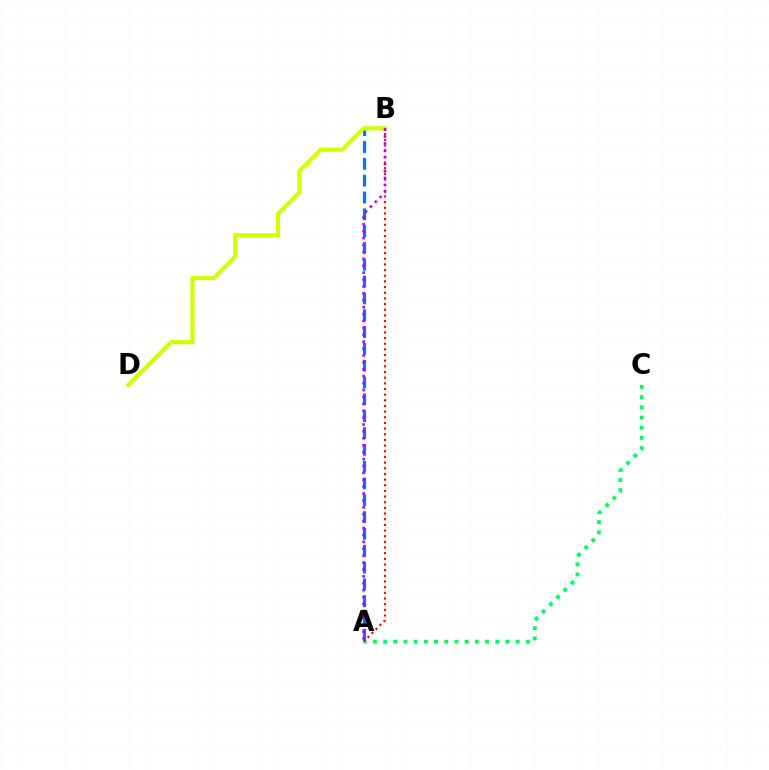{('A', 'C'): [{'color': '#00ff5c', 'line_style': 'dotted', 'thickness': 2.77}], ('A', 'B'): [{'color': '#0074ff', 'line_style': 'dashed', 'thickness': 2.29}, {'color': '#ff0000', 'line_style': 'dotted', 'thickness': 1.54}, {'color': '#b900ff', 'line_style': 'dotted', 'thickness': 1.88}], ('B', 'D'): [{'color': '#d1ff00', 'line_style': 'solid', 'thickness': 2.97}]}